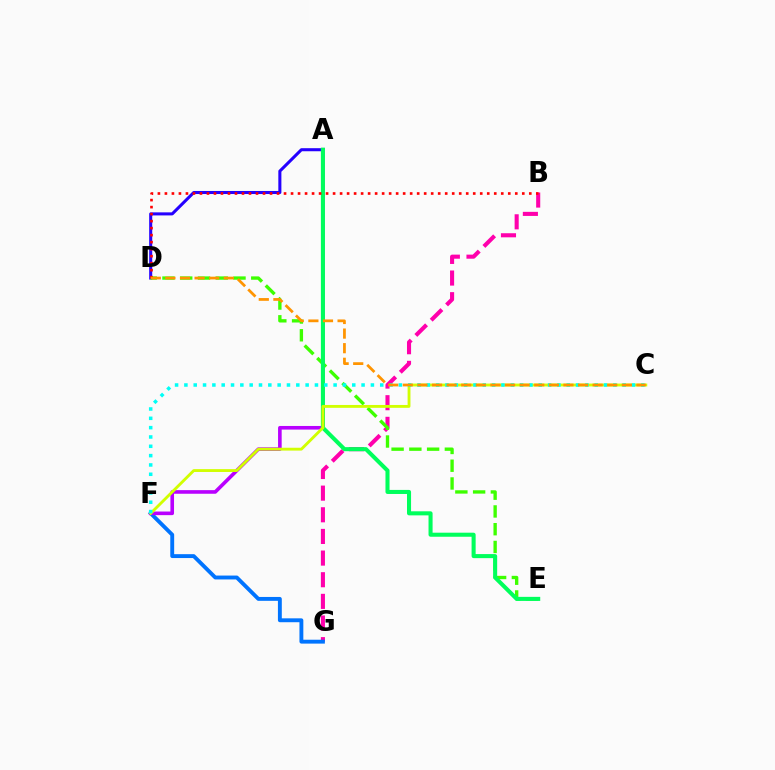{('A', 'D'): [{'color': '#2500ff', 'line_style': 'solid', 'thickness': 2.2}], ('B', 'G'): [{'color': '#ff00ac', 'line_style': 'dashed', 'thickness': 2.94}], ('D', 'E'): [{'color': '#3dff00', 'line_style': 'dashed', 'thickness': 2.41}], ('F', 'G'): [{'color': '#0074ff', 'line_style': 'solid', 'thickness': 2.8}], ('A', 'F'): [{'color': '#b900ff', 'line_style': 'solid', 'thickness': 2.6}], ('A', 'E'): [{'color': '#00ff5c', 'line_style': 'solid', 'thickness': 2.92}], ('C', 'F'): [{'color': '#d1ff00', 'line_style': 'solid', 'thickness': 2.05}, {'color': '#00fff6', 'line_style': 'dotted', 'thickness': 2.53}], ('B', 'D'): [{'color': '#ff0000', 'line_style': 'dotted', 'thickness': 1.9}], ('C', 'D'): [{'color': '#ff9400', 'line_style': 'dashed', 'thickness': 1.98}]}